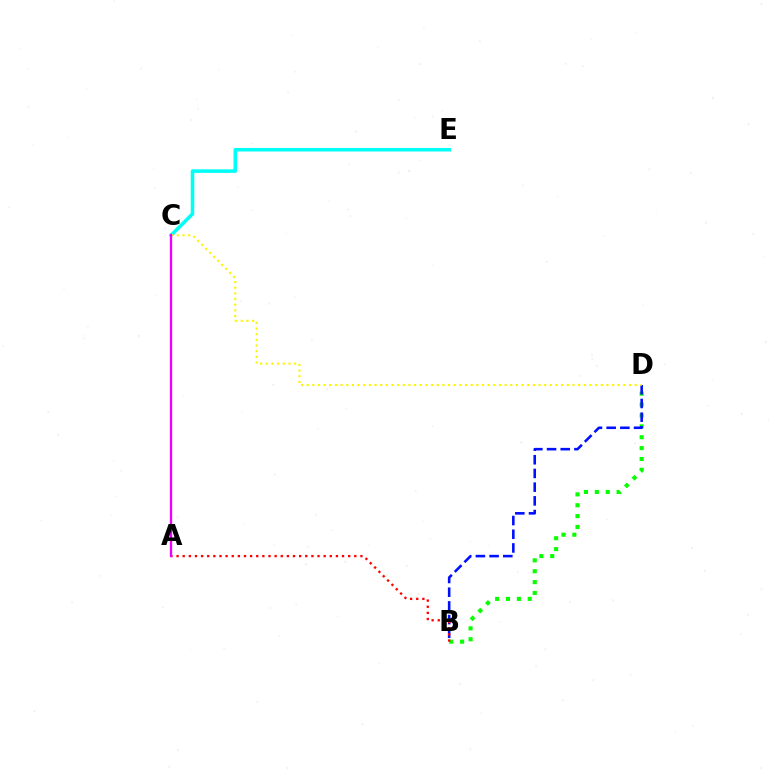{('B', 'D'): [{'color': '#08ff00', 'line_style': 'dotted', 'thickness': 2.96}, {'color': '#0010ff', 'line_style': 'dashed', 'thickness': 1.86}], ('A', 'B'): [{'color': '#ff0000', 'line_style': 'dotted', 'thickness': 1.67}], ('C', 'E'): [{'color': '#00fff6', 'line_style': 'solid', 'thickness': 2.55}], ('C', 'D'): [{'color': '#fcf500', 'line_style': 'dotted', 'thickness': 1.54}], ('A', 'C'): [{'color': '#ee00ff', 'line_style': 'solid', 'thickness': 1.67}]}